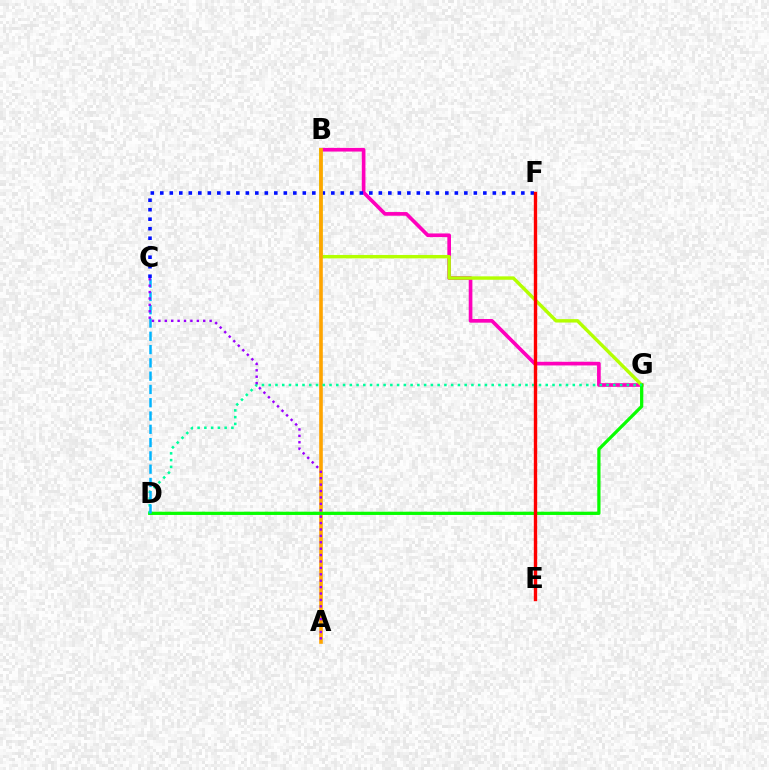{('B', 'G'): [{'color': '#ff00bd', 'line_style': 'solid', 'thickness': 2.64}, {'color': '#b3ff00', 'line_style': 'solid', 'thickness': 2.45}], ('C', 'F'): [{'color': '#0010ff', 'line_style': 'dotted', 'thickness': 2.58}], ('A', 'B'): [{'color': '#ffa500', 'line_style': 'solid', 'thickness': 2.6}], ('D', 'G'): [{'color': '#08ff00', 'line_style': 'solid', 'thickness': 2.34}, {'color': '#00ff9d', 'line_style': 'dotted', 'thickness': 1.84}], ('C', 'D'): [{'color': '#00b5ff', 'line_style': 'dashed', 'thickness': 1.81}], ('A', 'C'): [{'color': '#9b00ff', 'line_style': 'dotted', 'thickness': 1.74}], ('E', 'F'): [{'color': '#ff0000', 'line_style': 'solid', 'thickness': 2.43}]}